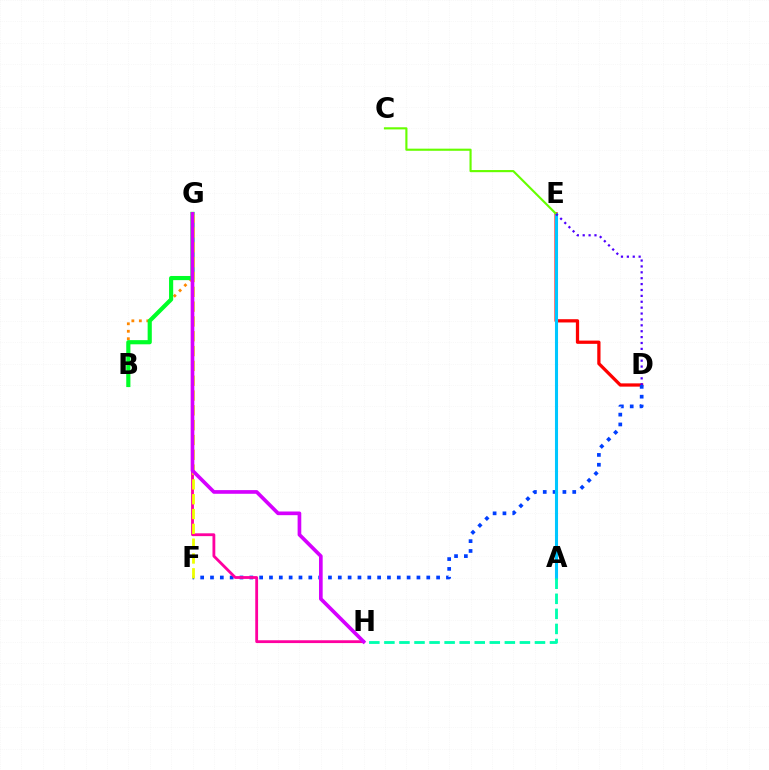{('B', 'G'): [{'color': '#ff8800', 'line_style': 'dotted', 'thickness': 2.03}, {'color': '#00ff27', 'line_style': 'solid', 'thickness': 2.99}], ('D', 'E'): [{'color': '#ff0000', 'line_style': 'solid', 'thickness': 2.34}, {'color': '#4f00ff', 'line_style': 'dotted', 'thickness': 1.6}], ('D', 'F'): [{'color': '#003fff', 'line_style': 'dotted', 'thickness': 2.67}], ('A', 'E'): [{'color': '#00c7ff', 'line_style': 'solid', 'thickness': 2.21}], ('G', 'H'): [{'color': '#ff00a0', 'line_style': 'solid', 'thickness': 2.03}, {'color': '#d600ff', 'line_style': 'solid', 'thickness': 2.64}], ('F', 'G'): [{'color': '#eeff00', 'line_style': 'dashed', 'thickness': 2.01}], ('A', 'H'): [{'color': '#00ffaf', 'line_style': 'dashed', 'thickness': 2.05}], ('C', 'E'): [{'color': '#66ff00', 'line_style': 'solid', 'thickness': 1.54}]}